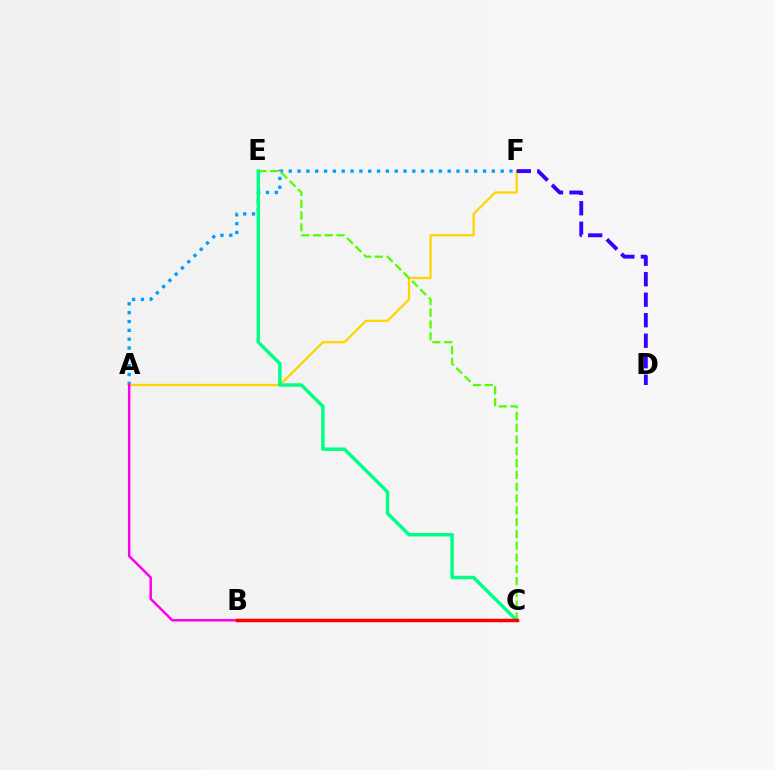{('A', 'F'): [{'color': '#009eff', 'line_style': 'dotted', 'thickness': 2.4}, {'color': '#ffd500', 'line_style': 'solid', 'thickness': 1.63}], ('C', 'E'): [{'color': '#4fff00', 'line_style': 'dashed', 'thickness': 1.6}, {'color': '#00ff86', 'line_style': 'solid', 'thickness': 2.48}], ('D', 'F'): [{'color': '#3700ff', 'line_style': 'dashed', 'thickness': 2.78}], ('A', 'B'): [{'color': '#ff00ed', 'line_style': 'solid', 'thickness': 1.8}], ('B', 'C'): [{'color': '#ff0000', 'line_style': 'solid', 'thickness': 2.51}]}